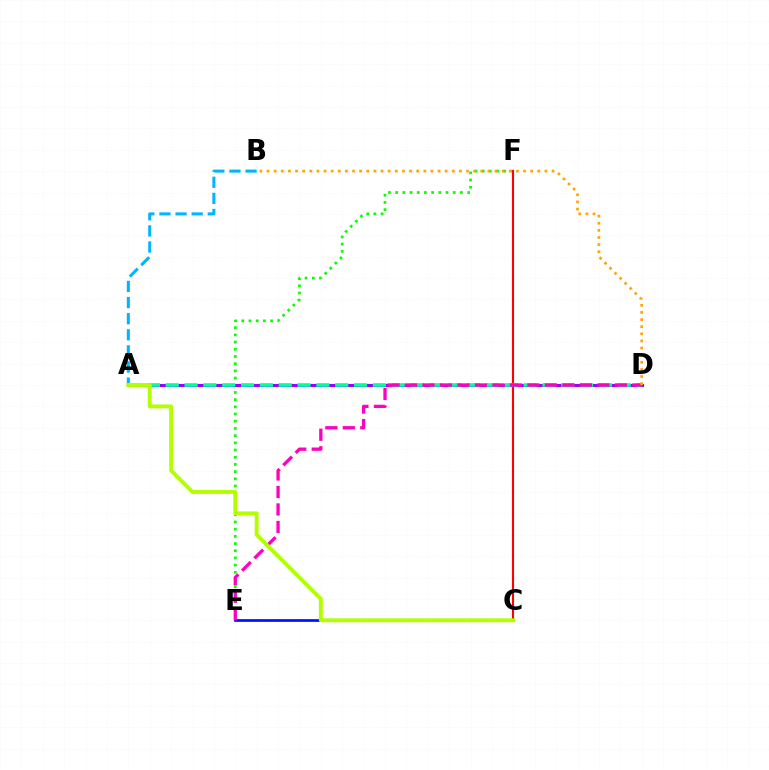{('A', 'B'): [{'color': '#00b5ff', 'line_style': 'dashed', 'thickness': 2.19}], ('E', 'F'): [{'color': '#08ff00', 'line_style': 'dotted', 'thickness': 1.95}], ('C', 'F'): [{'color': '#ff0000', 'line_style': 'solid', 'thickness': 1.51}], ('C', 'E'): [{'color': '#0010ff', 'line_style': 'solid', 'thickness': 1.95}], ('A', 'D'): [{'color': '#9b00ff', 'line_style': 'solid', 'thickness': 2.22}, {'color': '#00ff9d', 'line_style': 'dashed', 'thickness': 2.56}], ('D', 'E'): [{'color': '#ff00bd', 'line_style': 'dashed', 'thickness': 2.38}], ('A', 'C'): [{'color': '#b3ff00', 'line_style': 'solid', 'thickness': 2.81}], ('B', 'D'): [{'color': '#ffa500', 'line_style': 'dotted', 'thickness': 1.94}]}